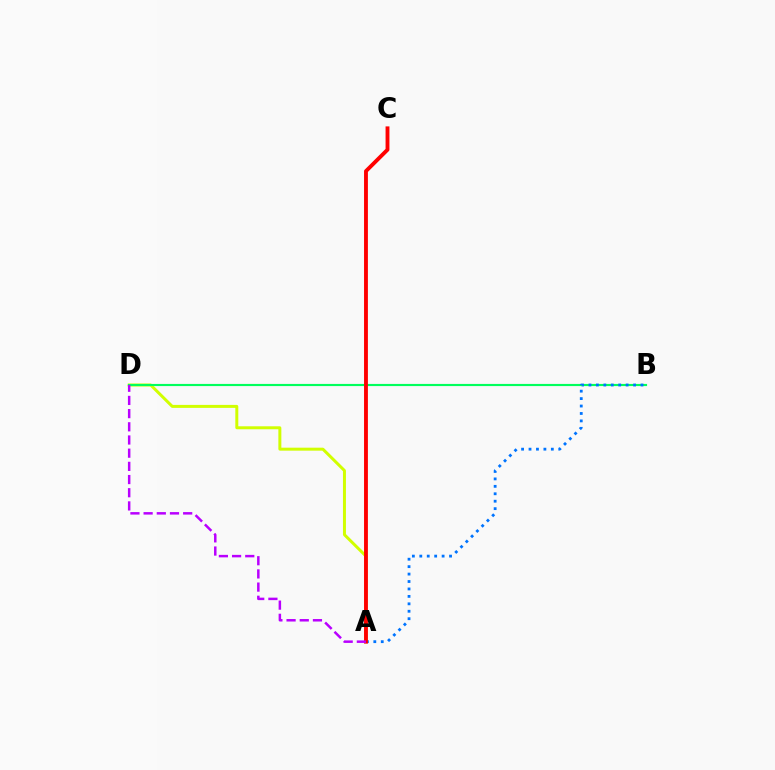{('A', 'D'): [{'color': '#d1ff00', 'line_style': 'solid', 'thickness': 2.14}, {'color': '#b900ff', 'line_style': 'dashed', 'thickness': 1.79}], ('B', 'D'): [{'color': '#00ff5c', 'line_style': 'solid', 'thickness': 1.55}], ('A', 'B'): [{'color': '#0074ff', 'line_style': 'dotted', 'thickness': 2.02}], ('A', 'C'): [{'color': '#ff0000', 'line_style': 'solid', 'thickness': 2.78}]}